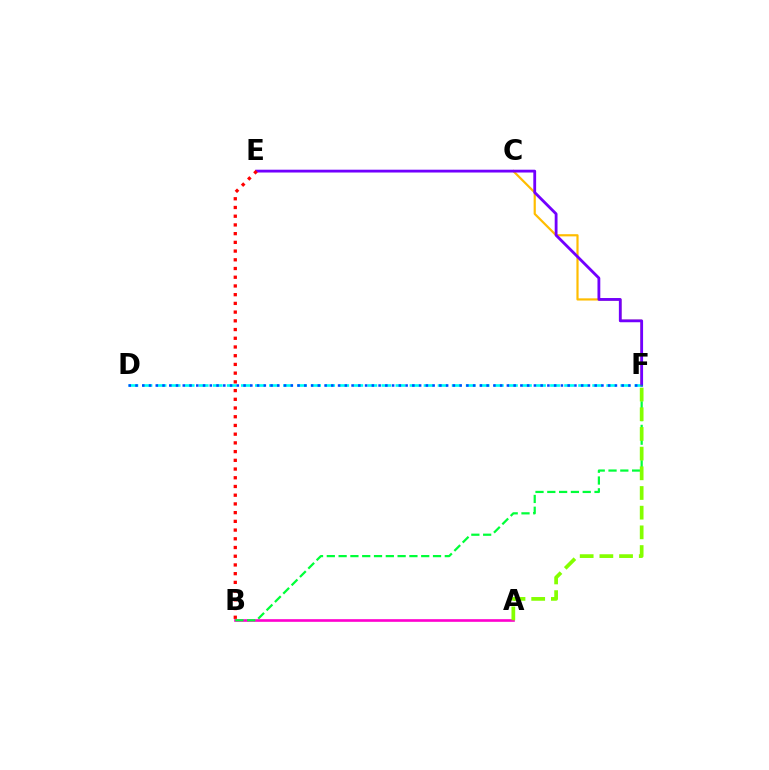{('A', 'B'): [{'color': '#ff00cf', 'line_style': 'solid', 'thickness': 1.91}], ('C', 'F'): [{'color': '#ffbd00', 'line_style': 'solid', 'thickness': 1.58}], ('D', 'F'): [{'color': '#00fff6', 'line_style': 'dashed', 'thickness': 1.91}, {'color': '#004bff', 'line_style': 'dotted', 'thickness': 1.83}], ('E', 'F'): [{'color': '#7200ff', 'line_style': 'solid', 'thickness': 2.03}], ('B', 'F'): [{'color': '#00ff39', 'line_style': 'dashed', 'thickness': 1.6}], ('A', 'F'): [{'color': '#84ff00', 'line_style': 'dashed', 'thickness': 2.67}], ('B', 'E'): [{'color': '#ff0000', 'line_style': 'dotted', 'thickness': 2.37}]}